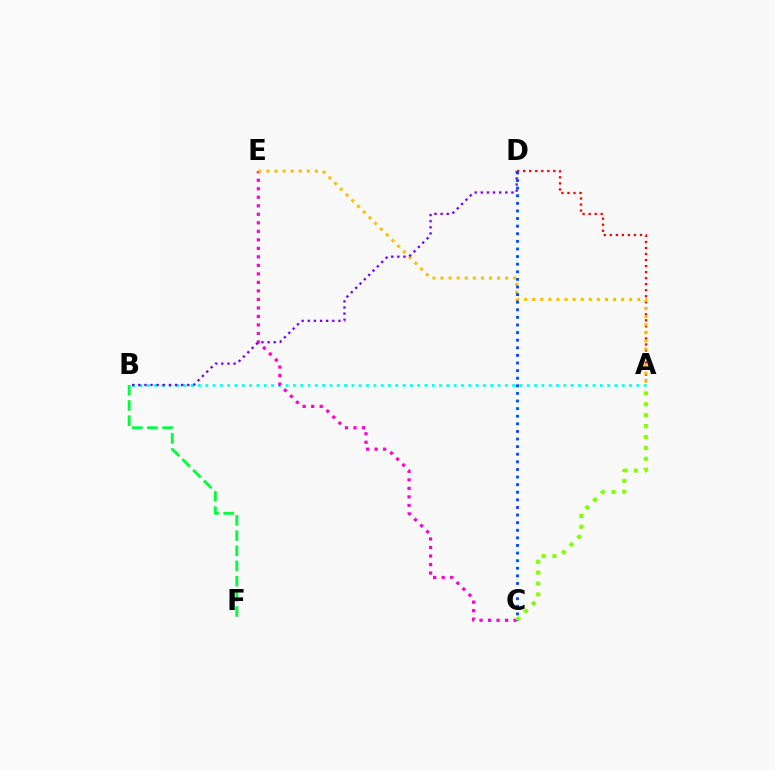{('A', 'B'): [{'color': '#00fff6', 'line_style': 'dotted', 'thickness': 1.99}], ('C', 'E'): [{'color': '#ff00cf', 'line_style': 'dotted', 'thickness': 2.31}], ('A', 'D'): [{'color': '#ff0000', 'line_style': 'dotted', 'thickness': 1.64}], ('A', 'C'): [{'color': '#84ff00', 'line_style': 'dotted', 'thickness': 2.96}], ('B', 'F'): [{'color': '#00ff39', 'line_style': 'dashed', 'thickness': 2.06}], ('A', 'E'): [{'color': '#ffbd00', 'line_style': 'dotted', 'thickness': 2.2}], ('C', 'D'): [{'color': '#004bff', 'line_style': 'dotted', 'thickness': 2.07}], ('B', 'D'): [{'color': '#7200ff', 'line_style': 'dotted', 'thickness': 1.66}]}